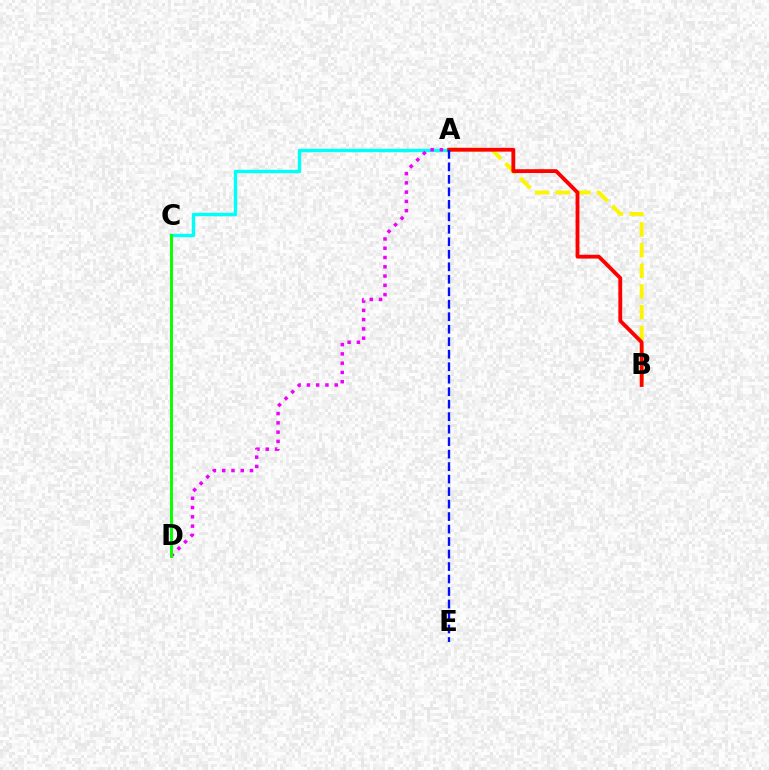{('A', 'B'): [{'color': '#fcf500', 'line_style': 'dashed', 'thickness': 2.81}, {'color': '#ff0000', 'line_style': 'solid', 'thickness': 2.76}], ('A', 'C'): [{'color': '#00fff6', 'line_style': 'solid', 'thickness': 2.46}], ('A', 'D'): [{'color': '#ee00ff', 'line_style': 'dotted', 'thickness': 2.52}], ('C', 'D'): [{'color': '#08ff00', 'line_style': 'solid', 'thickness': 2.12}], ('A', 'E'): [{'color': '#0010ff', 'line_style': 'dashed', 'thickness': 1.7}]}